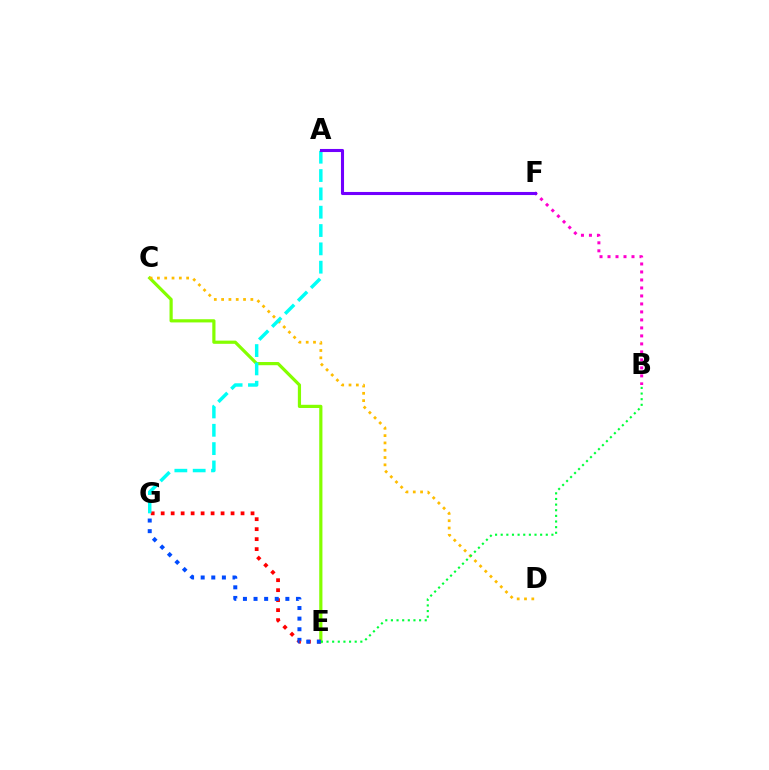{('C', 'E'): [{'color': '#84ff00', 'line_style': 'solid', 'thickness': 2.3}], ('E', 'G'): [{'color': '#ff0000', 'line_style': 'dotted', 'thickness': 2.71}, {'color': '#004bff', 'line_style': 'dotted', 'thickness': 2.88}], ('C', 'D'): [{'color': '#ffbd00', 'line_style': 'dotted', 'thickness': 1.99}], ('A', 'G'): [{'color': '#00fff6', 'line_style': 'dashed', 'thickness': 2.49}], ('B', 'E'): [{'color': '#00ff39', 'line_style': 'dotted', 'thickness': 1.53}], ('B', 'F'): [{'color': '#ff00cf', 'line_style': 'dotted', 'thickness': 2.17}], ('A', 'F'): [{'color': '#7200ff', 'line_style': 'solid', 'thickness': 2.22}]}